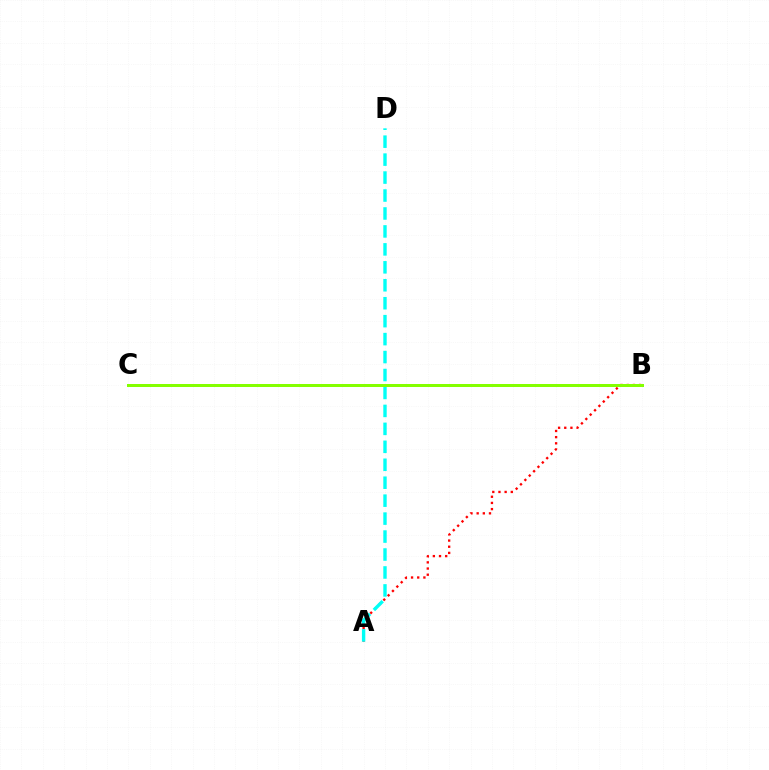{('A', 'B'): [{'color': '#ff0000', 'line_style': 'dotted', 'thickness': 1.68}], ('B', 'C'): [{'color': '#7200ff', 'line_style': 'solid', 'thickness': 1.81}, {'color': '#84ff00', 'line_style': 'solid', 'thickness': 2.16}], ('A', 'D'): [{'color': '#00fff6', 'line_style': 'dashed', 'thickness': 2.44}]}